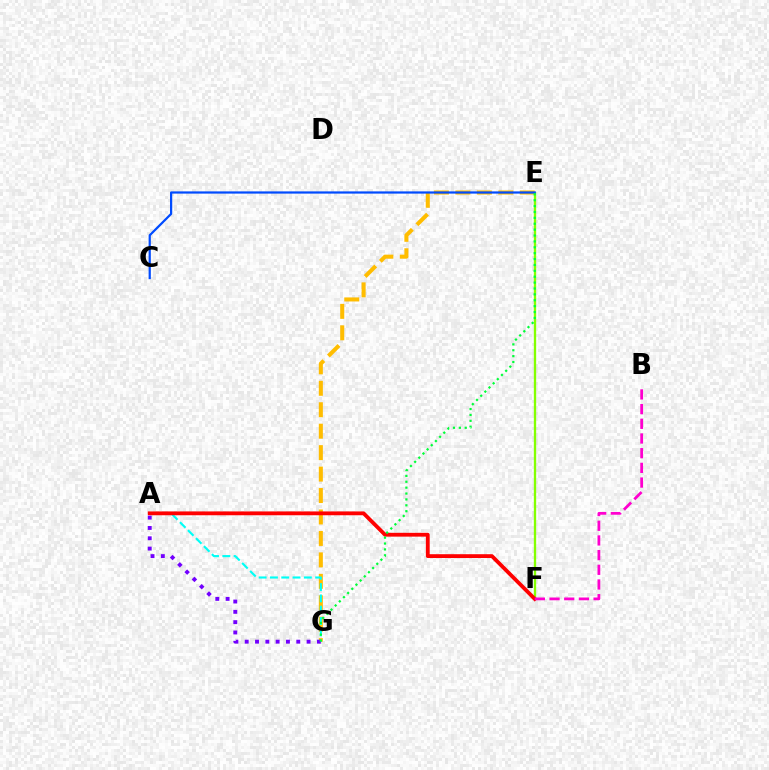{('E', 'G'): [{'color': '#ffbd00', 'line_style': 'dashed', 'thickness': 2.91}, {'color': '#00ff39', 'line_style': 'dotted', 'thickness': 1.6}], ('A', 'G'): [{'color': '#00fff6', 'line_style': 'dashed', 'thickness': 1.53}, {'color': '#7200ff', 'line_style': 'dotted', 'thickness': 2.8}], ('E', 'F'): [{'color': '#84ff00', 'line_style': 'solid', 'thickness': 1.68}], ('A', 'F'): [{'color': '#ff0000', 'line_style': 'solid', 'thickness': 2.75}], ('B', 'F'): [{'color': '#ff00cf', 'line_style': 'dashed', 'thickness': 2.0}], ('C', 'E'): [{'color': '#004bff', 'line_style': 'solid', 'thickness': 1.6}]}